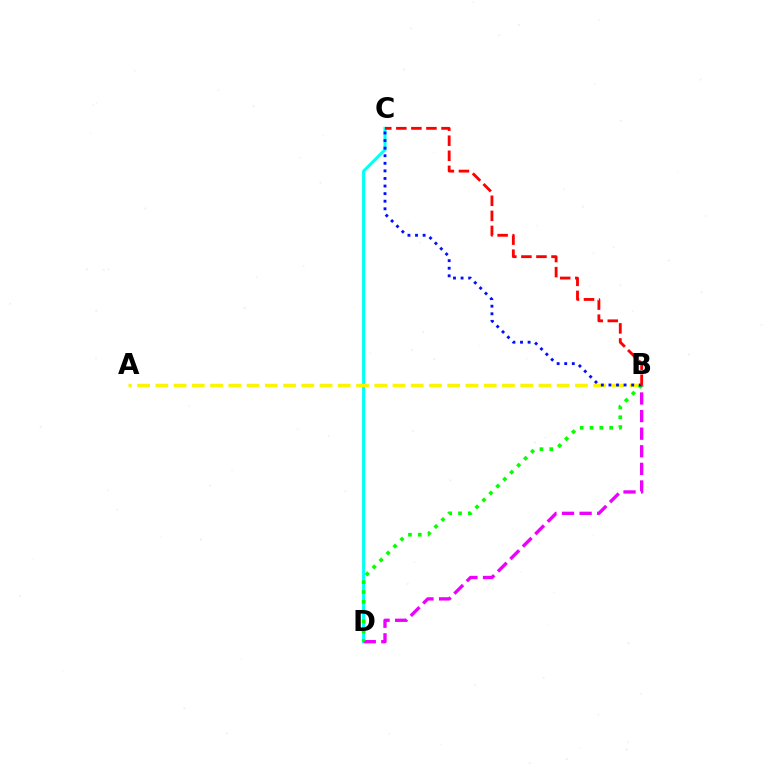{('C', 'D'): [{'color': '#00fff6', 'line_style': 'solid', 'thickness': 2.19}], ('A', 'B'): [{'color': '#fcf500', 'line_style': 'dashed', 'thickness': 2.48}], ('B', 'D'): [{'color': '#ee00ff', 'line_style': 'dashed', 'thickness': 2.39}, {'color': '#08ff00', 'line_style': 'dotted', 'thickness': 2.67}], ('B', 'C'): [{'color': '#0010ff', 'line_style': 'dotted', 'thickness': 2.06}, {'color': '#ff0000', 'line_style': 'dashed', 'thickness': 2.05}]}